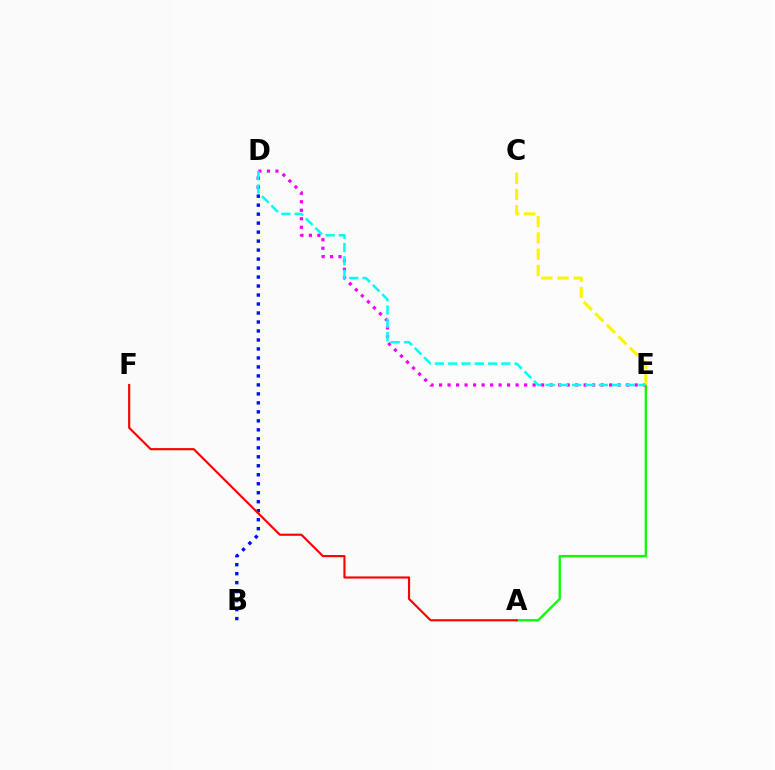{('A', 'E'): [{'color': '#08ff00', 'line_style': 'solid', 'thickness': 1.7}], ('B', 'D'): [{'color': '#0010ff', 'line_style': 'dotted', 'thickness': 2.44}], ('D', 'E'): [{'color': '#ee00ff', 'line_style': 'dotted', 'thickness': 2.31}, {'color': '#00fff6', 'line_style': 'dashed', 'thickness': 1.8}], ('C', 'E'): [{'color': '#fcf500', 'line_style': 'dashed', 'thickness': 2.21}], ('A', 'F'): [{'color': '#ff0000', 'line_style': 'solid', 'thickness': 1.55}]}